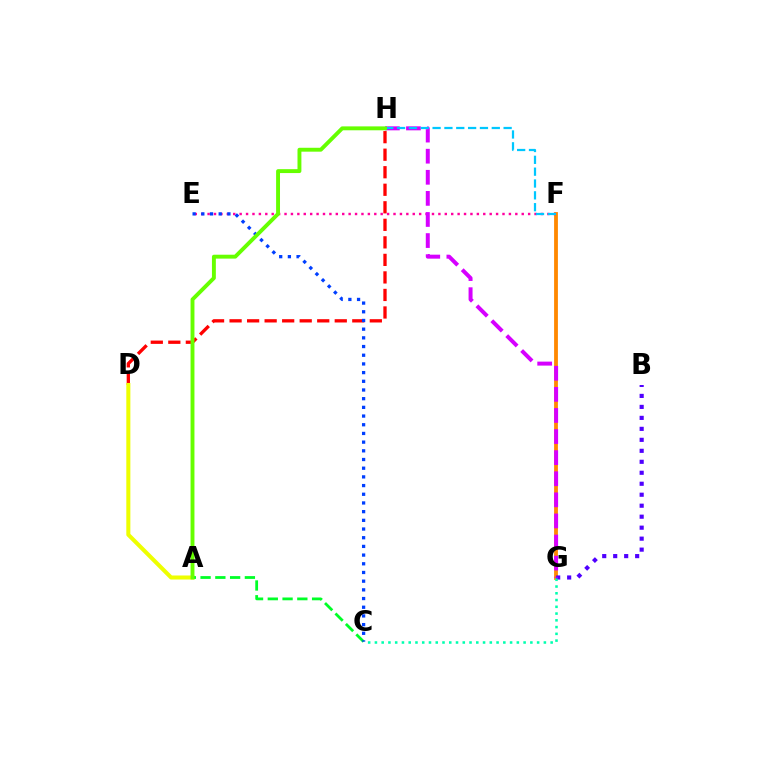{('F', 'G'): [{'color': '#ff8800', 'line_style': 'solid', 'thickness': 2.74}], ('B', 'G'): [{'color': '#4f00ff', 'line_style': 'dotted', 'thickness': 2.98}], ('D', 'H'): [{'color': '#ff0000', 'line_style': 'dashed', 'thickness': 2.38}], ('A', 'D'): [{'color': '#eeff00', 'line_style': 'solid', 'thickness': 2.91}], ('A', 'C'): [{'color': '#00ff27', 'line_style': 'dashed', 'thickness': 2.01}], ('E', 'F'): [{'color': '#ff00a0', 'line_style': 'dotted', 'thickness': 1.74}], ('G', 'H'): [{'color': '#d600ff', 'line_style': 'dashed', 'thickness': 2.87}], ('F', 'H'): [{'color': '#00c7ff', 'line_style': 'dashed', 'thickness': 1.61}], ('C', 'G'): [{'color': '#00ffaf', 'line_style': 'dotted', 'thickness': 1.84}], ('C', 'E'): [{'color': '#003fff', 'line_style': 'dotted', 'thickness': 2.36}], ('A', 'H'): [{'color': '#66ff00', 'line_style': 'solid', 'thickness': 2.81}]}